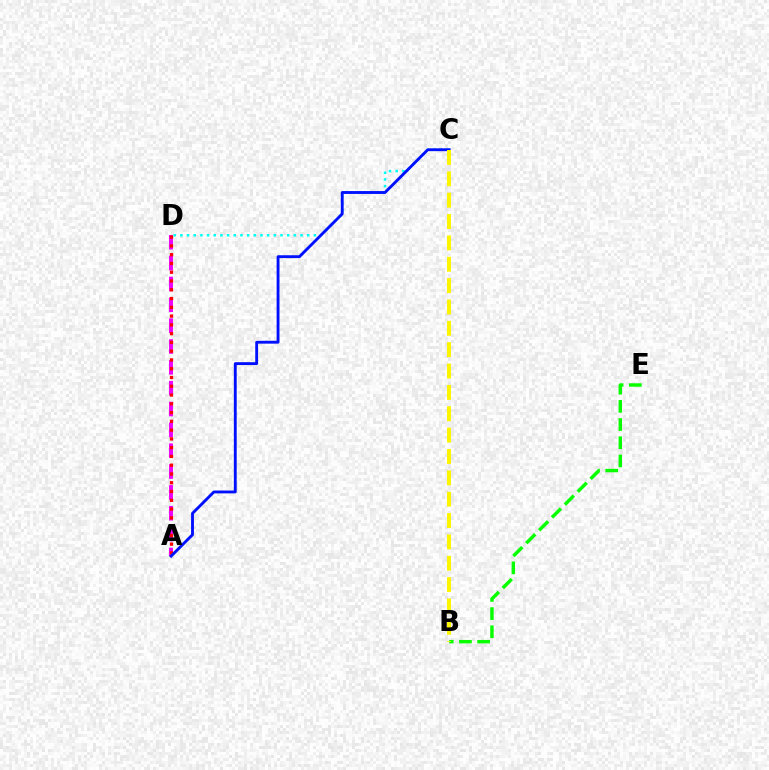{('B', 'E'): [{'color': '#08ff00', 'line_style': 'dashed', 'thickness': 2.47}], ('C', 'D'): [{'color': '#00fff6', 'line_style': 'dotted', 'thickness': 1.81}], ('A', 'D'): [{'color': '#ee00ff', 'line_style': 'dashed', 'thickness': 2.83}, {'color': '#ff0000', 'line_style': 'dotted', 'thickness': 2.38}], ('A', 'C'): [{'color': '#0010ff', 'line_style': 'solid', 'thickness': 2.06}], ('B', 'C'): [{'color': '#fcf500', 'line_style': 'dashed', 'thickness': 2.9}]}